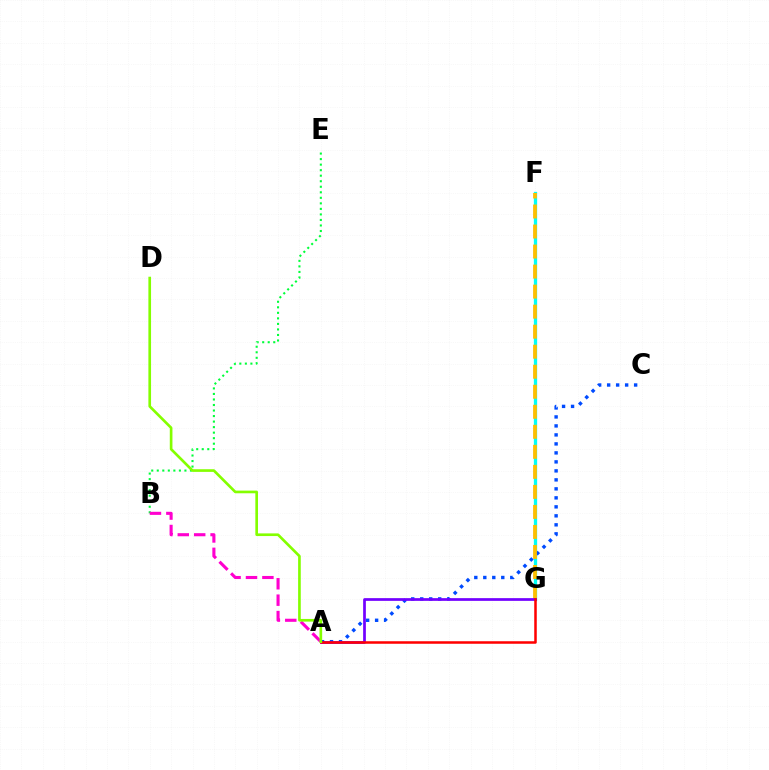{('F', 'G'): [{'color': '#00fff6', 'line_style': 'solid', 'thickness': 2.37}, {'color': '#ffbd00', 'line_style': 'dashed', 'thickness': 2.72}], ('A', 'C'): [{'color': '#004bff', 'line_style': 'dotted', 'thickness': 2.44}], ('A', 'G'): [{'color': '#7200ff', 'line_style': 'solid', 'thickness': 1.96}, {'color': '#ff0000', 'line_style': 'solid', 'thickness': 1.82}], ('B', 'E'): [{'color': '#00ff39', 'line_style': 'dotted', 'thickness': 1.5}], ('A', 'B'): [{'color': '#ff00cf', 'line_style': 'dashed', 'thickness': 2.23}], ('A', 'D'): [{'color': '#84ff00', 'line_style': 'solid', 'thickness': 1.92}]}